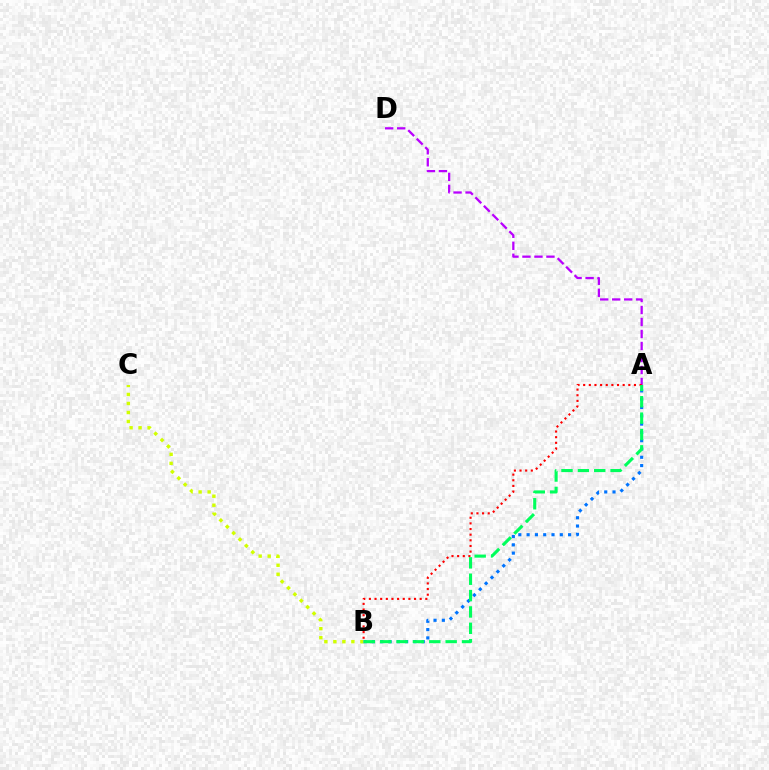{('B', 'C'): [{'color': '#d1ff00', 'line_style': 'dotted', 'thickness': 2.45}], ('A', 'D'): [{'color': '#b900ff', 'line_style': 'dashed', 'thickness': 1.63}], ('A', 'B'): [{'color': '#0074ff', 'line_style': 'dotted', 'thickness': 2.25}, {'color': '#ff0000', 'line_style': 'dotted', 'thickness': 1.53}, {'color': '#00ff5c', 'line_style': 'dashed', 'thickness': 2.22}]}